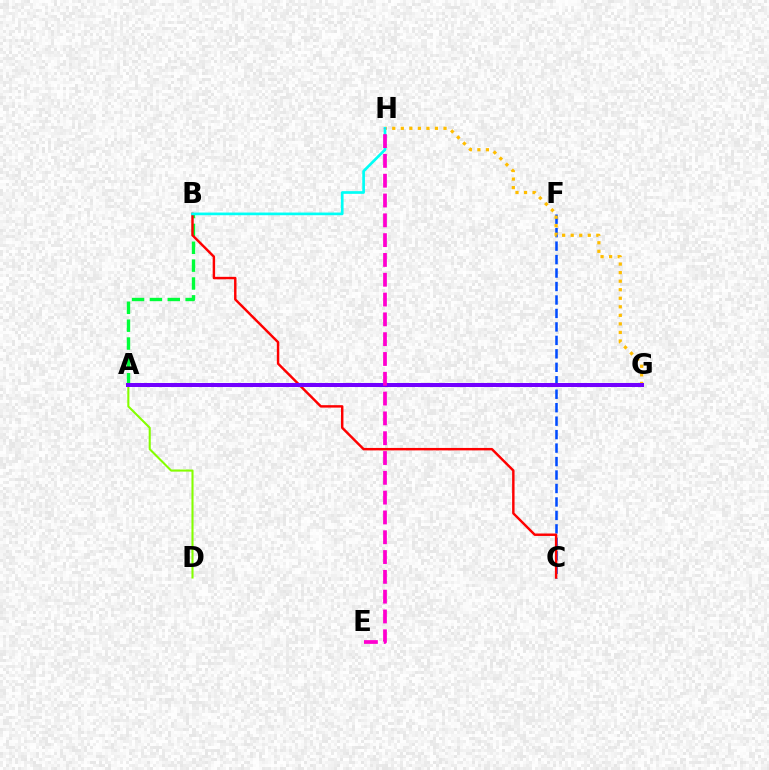{('A', 'B'): [{'color': '#00ff39', 'line_style': 'dashed', 'thickness': 2.43}], ('C', 'F'): [{'color': '#004bff', 'line_style': 'dashed', 'thickness': 1.83}], ('G', 'H'): [{'color': '#ffbd00', 'line_style': 'dotted', 'thickness': 2.32}], ('A', 'D'): [{'color': '#84ff00', 'line_style': 'solid', 'thickness': 1.5}], ('B', 'C'): [{'color': '#ff0000', 'line_style': 'solid', 'thickness': 1.76}], ('A', 'G'): [{'color': '#7200ff', 'line_style': 'solid', 'thickness': 2.89}], ('B', 'H'): [{'color': '#00fff6', 'line_style': 'solid', 'thickness': 1.93}], ('E', 'H'): [{'color': '#ff00cf', 'line_style': 'dashed', 'thickness': 2.69}]}